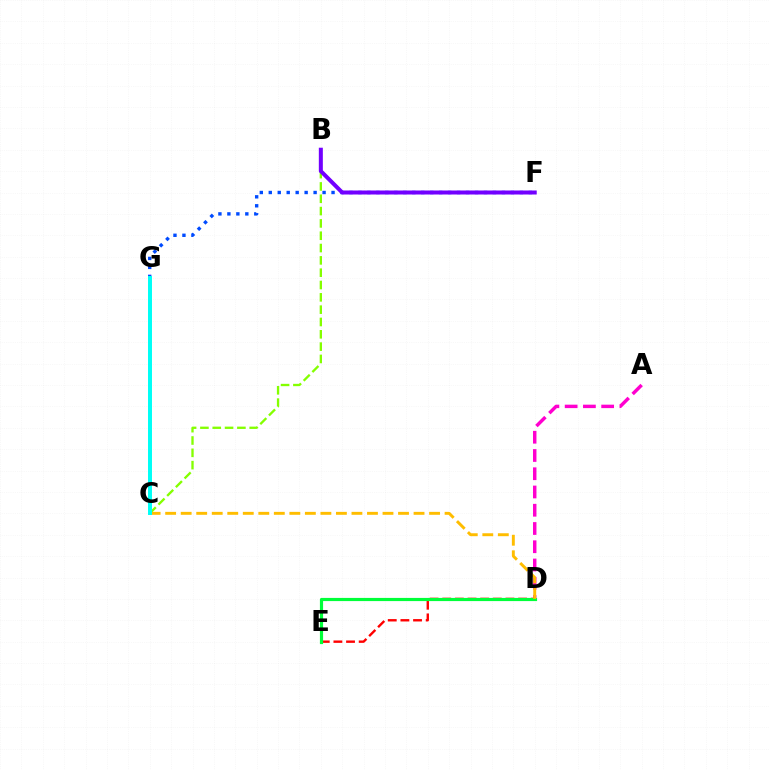{('F', 'G'): [{'color': '#004bff', 'line_style': 'dotted', 'thickness': 2.44}], ('B', 'C'): [{'color': '#84ff00', 'line_style': 'dashed', 'thickness': 1.67}], ('A', 'D'): [{'color': '#ff00cf', 'line_style': 'dashed', 'thickness': 2.48}], ('D', 'E'): [{'color': '#ff0000', 'line_style': 'dashed', 'thickness': 1.72}, {'color': '#00ff39', 'line_style': 'solid', 'thickness': 2.29}], ('B', 'F'): [{'color': '#7200ff', 'line_style': 'solid', 'thickness': 2.89}], ('C', 'D'): [{'color': '#ffbd00', 'line_style': 'dashed', 'thickness': 2.11}], ('C', 'G'): [{'color': '#00fff6', 'line_style': 'solid', 'thickness': 2.86}]}